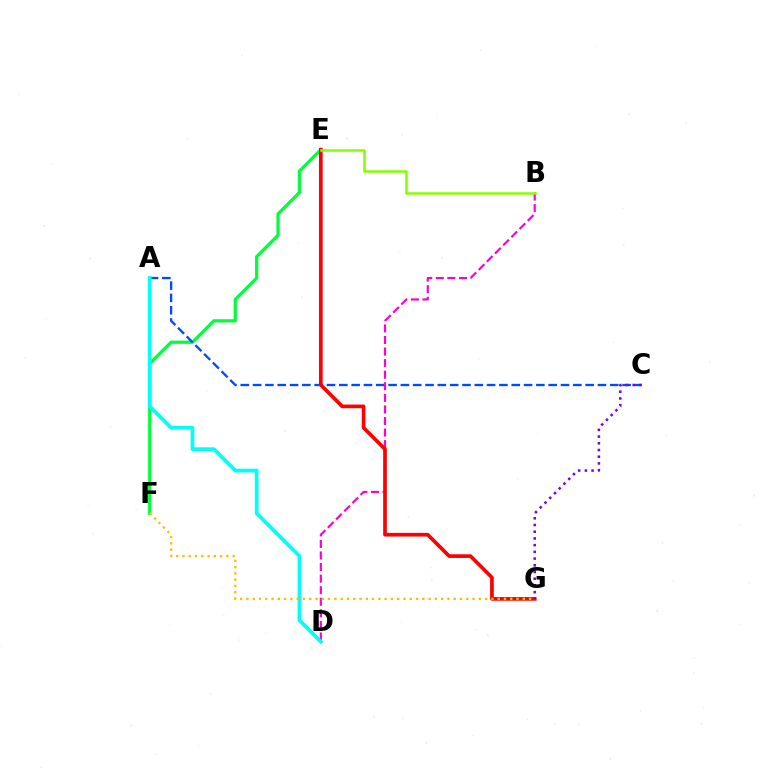{('E', 'F'): [{'color': '#00ff39', 'line_style': 'solid', 'thickness': 2.33}], ('A', 'C'): [{'color': '#004bff', 'line_style': 'dashed', 'thickness': 1.67}], ('B', 'D'): [{'color': '#ff00cf', 'line_style': 'dashed', 'thickness': 1.57}], ('E', 'G'): [{'color': '#ff0000', 'line_style': 'solid', 'thickness': 2.65}], ('B', 'E'): [{'color': '#84ff00', 'line_style': 'solid', 'thickness': 1.81}], ('A', 'D'): [{'color': '#00fff6', 'line_style': 'solid', 'thickness': 2.71}], ('F', 'G'): [{'color': '#ffbd00', 'line_style': 'dotted', 'thickness': 1.71}], ('C', 'G'): [{'color': '#7200ff', 'line_style': 'dotted', 'thickness': 1.82}]}